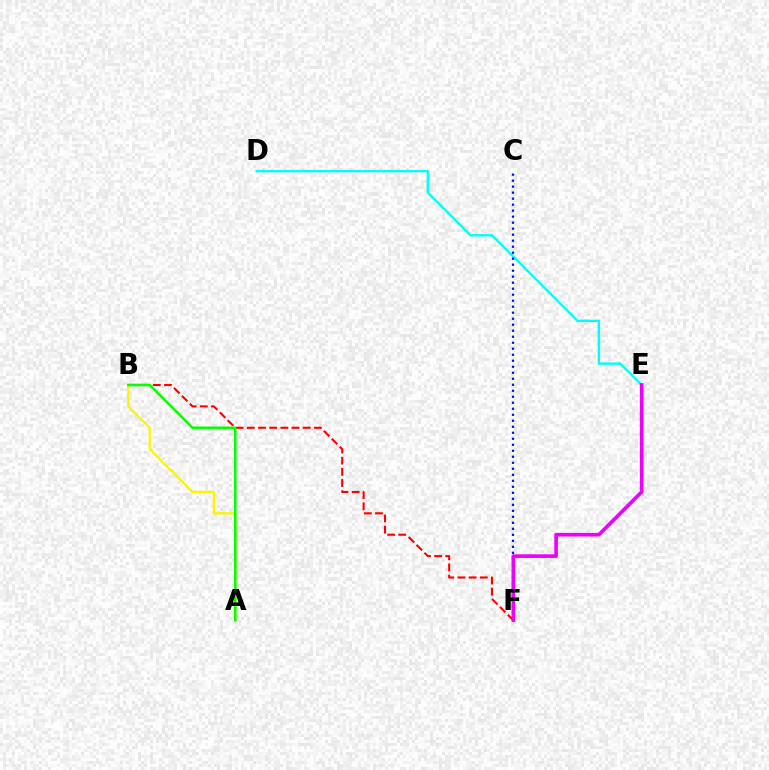{('D', 'E'): [{'color': '#00fff6', 'line_style': 'solid', 'thickness': 1.69}], ('B', 'F'): [{'color': '#ff0000', 'line_style': 'dashed', 'thickness': 1.52}], ('A', 'B'): [{'color': '#fcf500', 'line_style': 'solid', 'thickness': 1.65}, {'color': '#08ff00', 'line_style': 'solid', 'thickness': 1.84}], ('C', 'F'): [{'color': '#0010ff', 'line_style': 'dotted', 'thickness': 1.63}], ('E', 'F'): [{'color': '#ee00ff', 'line_style': 'solid', 'thickness': 2.63}]}